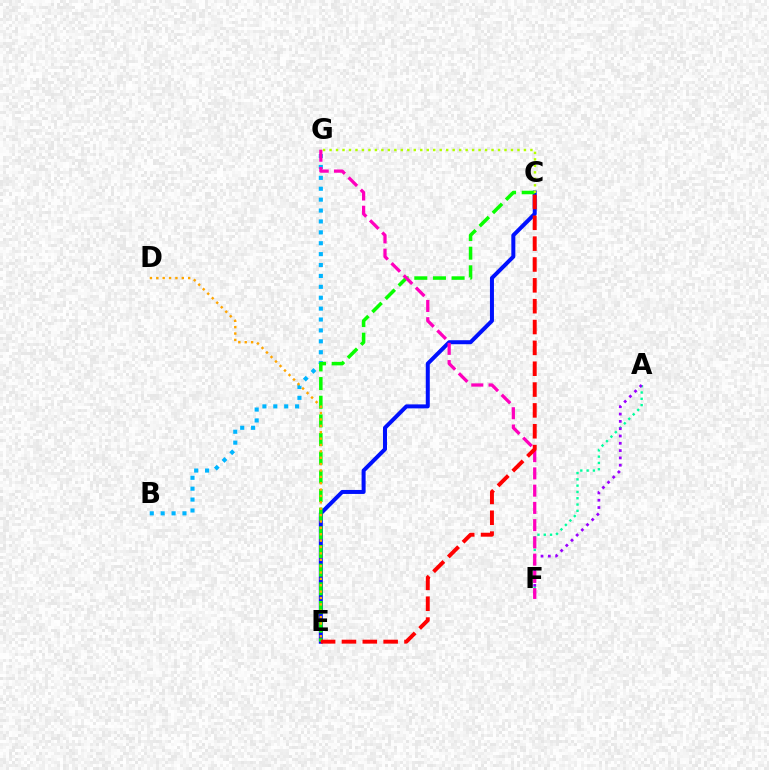{('C', 'E'): [{'color': '#0010ff', 'line_style': 'solid', 'thickness': 2.88}, {'color': '#08ff00', 'line_style': 'dashed', 'thickness': 2.53}, {'color': '#ff0000', 'line_style': 'dashed', 'thickness': 2.83}], ('A', 'F'): [{'color': '#00ff9d', 'line_style': 'dotted', 'thickness': 1.71}, {'color': '#9b00ff', 'line_style': 'dotted', 'thickness': 1.99}], ('B', 'G'): [{'color': '#00b5ff', 'line_style': 'dotted', 'thickness': 2.96}], ('D', 'E'): [{'color': '#ffa500', 'line_style': 'dotted', 'thickness': 1.73}], ('F', 'G'): [{'color': '#ff00bd', 'line_style': 'dashed', 'thickness': 2.34}], ('C', 'G'): [{'color': '#b3ff00', 'line_style': 'dotted', 'thickness': 1.76}]}